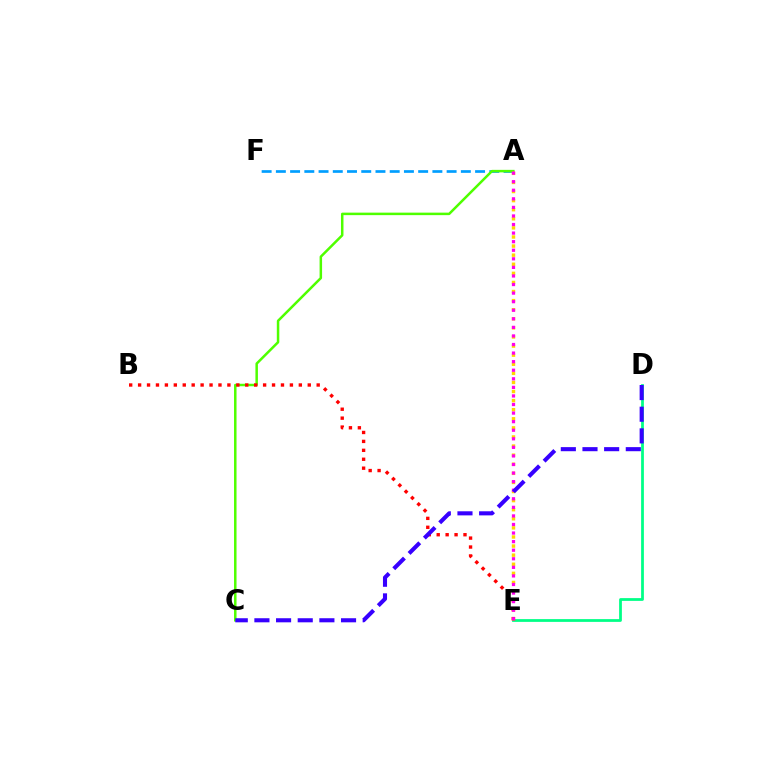{('D', 'E'): [{'color': '#00ff86', 'line_style': 'solid', 'thickness': 1.99}], ('A', 'F'): [{'color': '#009eff', 'line_style': 'dashed', 'thickness': 1.93}], ('A', 'C'): [{'color': '#4fff00', 'line_style': 'solid', 'thickness': 1.8}], ('A', 'E'): [{'color': '#ffd500', 'line_style': 'dotted', 'thickness': 2.47}, {'color': '#ff00ed', 'line_style': 'dotted', 'thickness': 2.33}], ('B', 'E'): [{'color': '#ff0000', 'line_style': 'dotted', 'thickness': 2.43}], ('C', 'D'): [{'color': '#3700ff', 'line_style': 'dashed', 'thickness': 2.94}]}